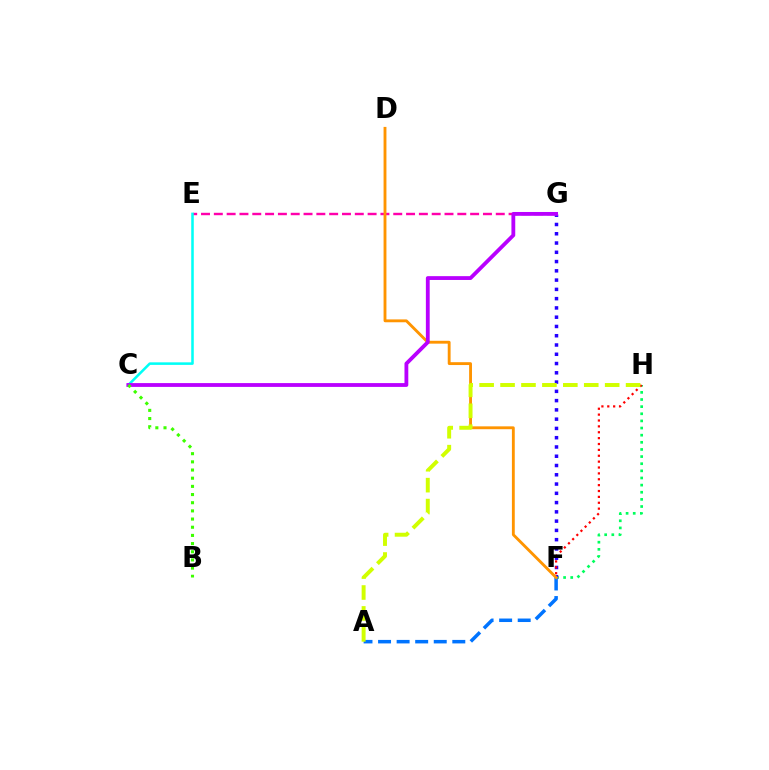{('F', 'H'): [{'color': '#00ff5c', 'line_style': 'dotted', 'thickness': 1.94}, {'color': '#ff0000', 'line_style': 'dotted', 'thickness': 1.6}], ('F', 'G'): [{'color': '#2500ff', 'line_style': 'dotted', 'thickness': 2.52}], ('E', 'G'): [{'color': '#ff00ac', 'line_style': 'dashed', 'thickness': 1.74}], ('A', 'F'): [{'color': '#0074ff', 'line_style': 'dashed', 'thickness': 2.52}], ('D', 'F'): [{'color': '#ff9400', 'line_style': 'solid', 'thickness': 2.06}], ('C', 'E'): [{'color': '#00fff6', 'line_style': 'solid', 'thickness': 1.84}], ('A', 'H'): [{'color': '#d1ff00', 'line_style': 'dashed', 'thickness': 2.84}], ('C', 'G'): [{'color': '#b900ff', 'line_style': 'solid', 'thickness': 2.75}], ('B', 'C'): [{'color': '#3dff00', 'line_style': 'dotted', 'thickness': 2.22}]}